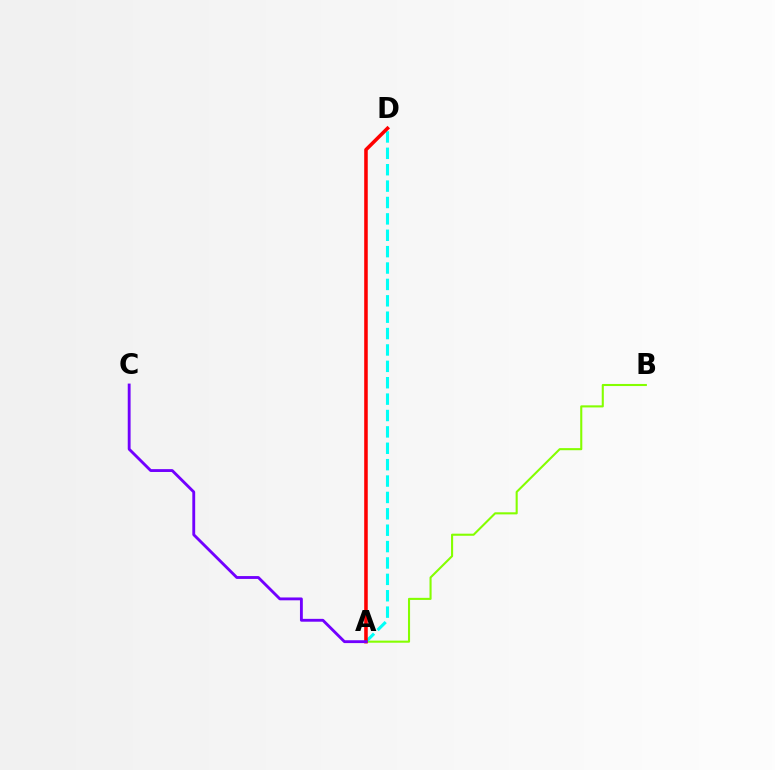{('A', 'B'): [{'color': '#84ff00', 'line_style': 'solid', 'thickness': 1.51}], ('A', 'D'): [{'color': '#00fff6', 'line_style': 'dashed', 'thickness': 2.23}, {'color': '#ff0000', 'line_style': 'solid', 'thickness': 2.56}], ('A', 'C'): [{'color': '#7200ff', 'line_style': 'solid', 'thickness': 2.05}]}